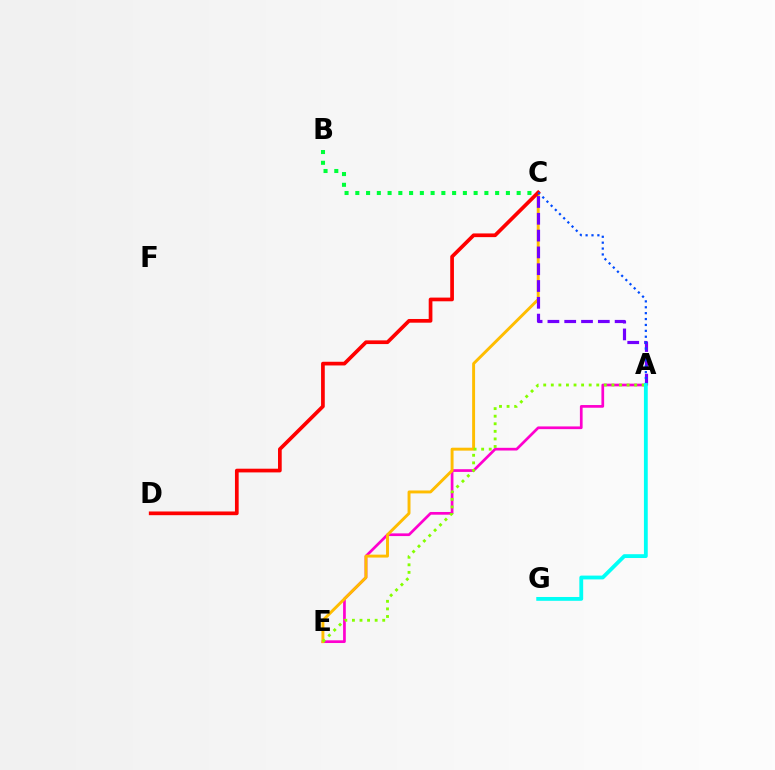{('A', 'E'): [{'color': '#ff00cf', 'line_style': 'solid', 'thickness': 1.95}, {'color': '#84ff00', 'line_style': 'dotted', 'thickness': 2.06}], ('C', 'E'): [{'color': '#ffbd00', 'line_style': 'solid', 'thickness': 2.11}], ('A', 'C'): [{'color': '#7200ff', 'line_style': 'dashed', 'thickness': 2.28}, {'color': '#004bff', 'line_style': 'dotted', 'thickness': 1.6}], ('B', 'C'): [{'color': '#00ff39', 'line_style': 'dotted', 'thickness': 2.92}], ('C', 'D'): [{'color': '#ff0000', 'line_style': 'solid', 'thickness': 2.67}], ('A', 'G'): [{'color': '#00fff6', 'line_style': 'solid', 'thickness': 2.75}]}